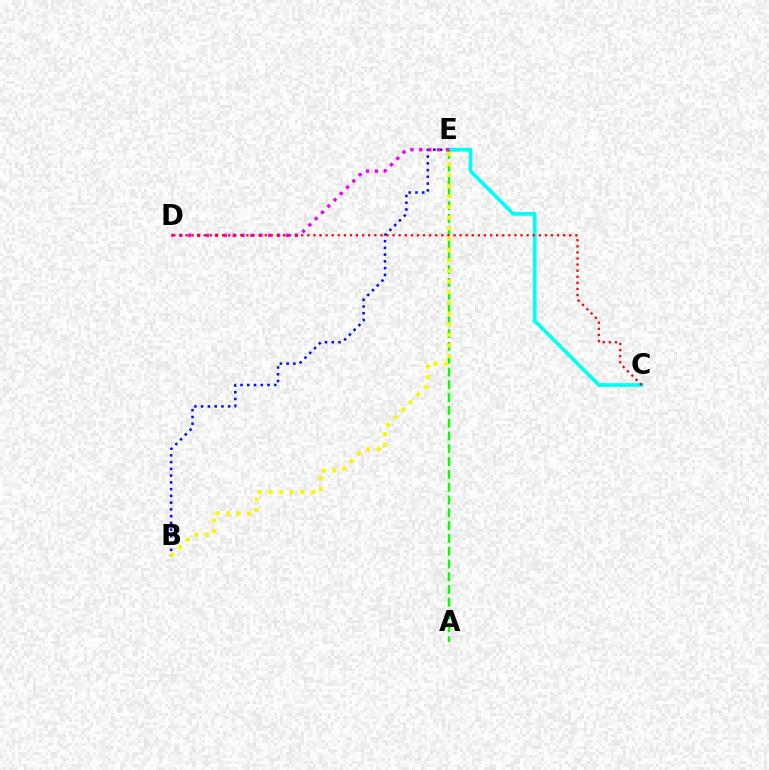{('C', 'E'): [{'color': '#00fff6', 'line_style': 'solid', 'thickness': 2.67}], ('A', 'E'): [{'color': '#08ff00', 'line_style': 'dashed', 'thickness': 1.74}], ('B', 'E'): [{'color': '#0010ff', 'line_style': 'dotted', 'thickness': 1.83}, {'color': '#fcf500', 'line_style': 'dotted', 'thickness': 2.89}], ('D', 'E'): [{'color': '#ee00ff', 'line_style': 'dotted', 'thickness': 2.41}], ('C', 'D'): [{'color': '#ff0000', 'line_style': 'dotted', 'thickness': 1.66}]}